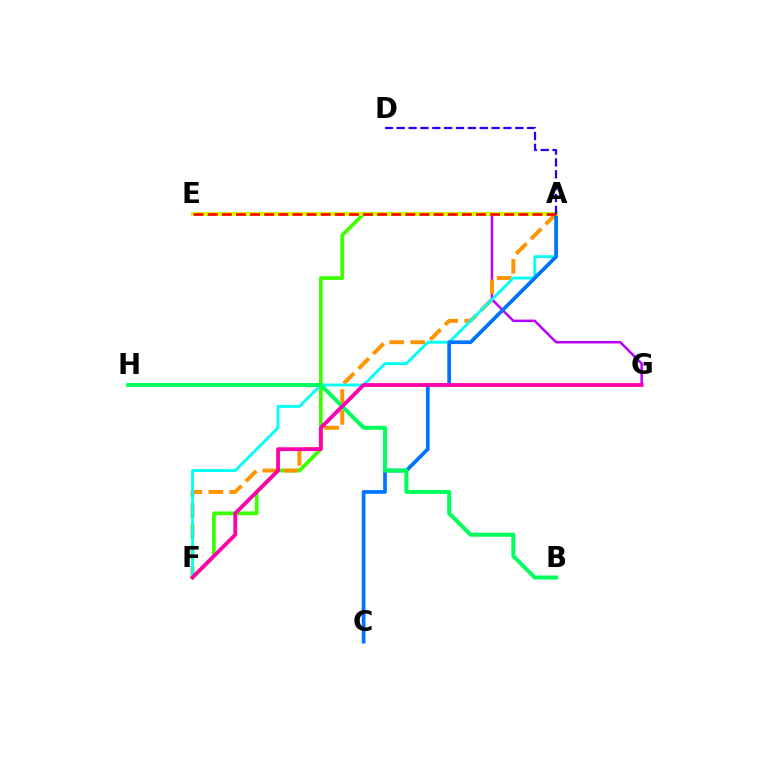{('A', 'F'): [{'color': '#3dff00', 'line_style': 'solid', 'thickness': 2.69}, {'color': '#ff9400', 'line_style': 'dashed', 'thickness': 2.84}, {'color': '#00fff6', 'line_style': 'solid', 'thickness': 2.05}], ('E', 'G'): [{'color': '#b900ff', 'line_style': 'solid', 'thickness': 1.78}], ('A', 'C'): [{'color': '#0074ff', 'line_style': 'solid', 'thickness': 2.67}], ('A', 'E'): [{'color': '#d1ff00', 'line_style': 'solid', 'thickness': 2.74}, {'color': '#ff0000', 'line_style': 'dashed', 'thickness': 1.92}], ('B', 'H'): [{'color': '#00ff5c', 'line_style': 'solid', 'thickness': 2.87}], ('F', 'G'): [{'color': '#ff00ac', 'line_style': 'solid', 'thickness': 2.74}], ('A', 'D'): [{'color': '#2500ff', 'line_style': 'dashed', 'thickness': 1.61}]}